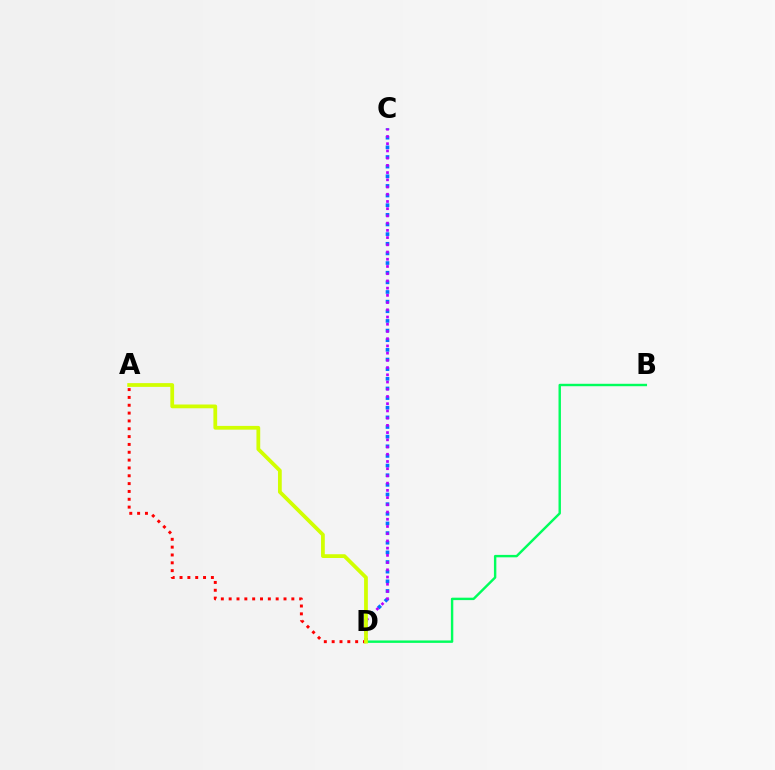{('C', 'D'): [{'color': '#0074ff', 'line_style': 'dotted', 'thickness': 2.62}, {'color': '#b900ff', 'line_style': 'dotted', 'thickness': 1.96}], ('B', 'D'): [{'color': '#00ff5c', 'line_style': 'solid', 'thickness': 1.74}], ('A', 'D'): [{'color': '#ff0000', 'line_style': 'dotted', 'thickness': 2.13}, {'color': '#d1ff00', 'line_style': 'solid', 'thickness': 2.71}]}